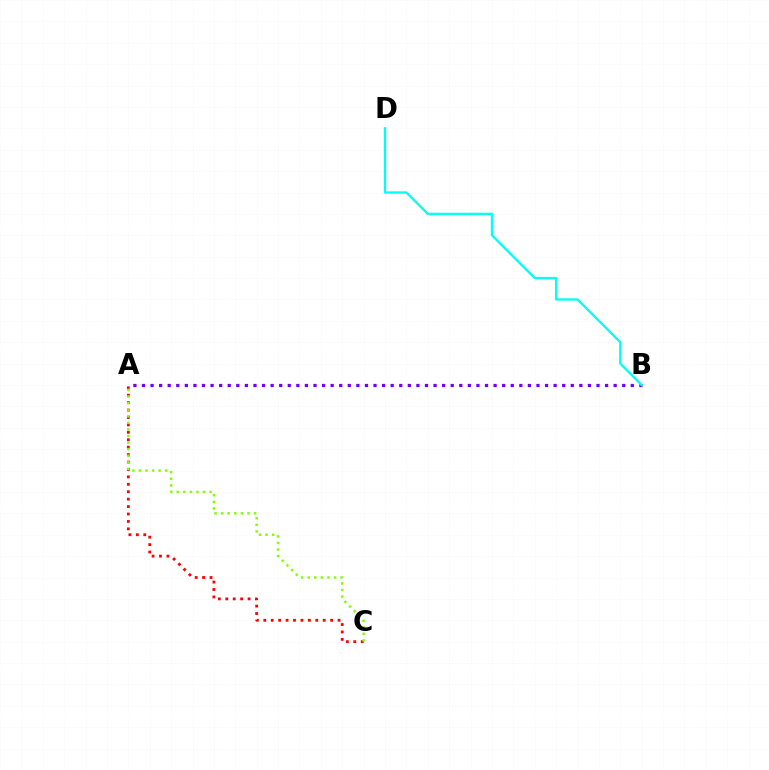{('A', 'C'): [{'color': '#ff0000', 'line_style': 'dotted', 'thickness': 2.02}, {'color': '#84ff00', 'line_style': 'dotted', 'thickness': 1.79}], ('A', 'B'): [{'color': '#7200ff', 'line_style': 'dotted', 'thickness': 2.33}], ('B', 'D'): [{'color': '#00fff6', 'line_style': 'solid', 'thickness': 1.66}]}